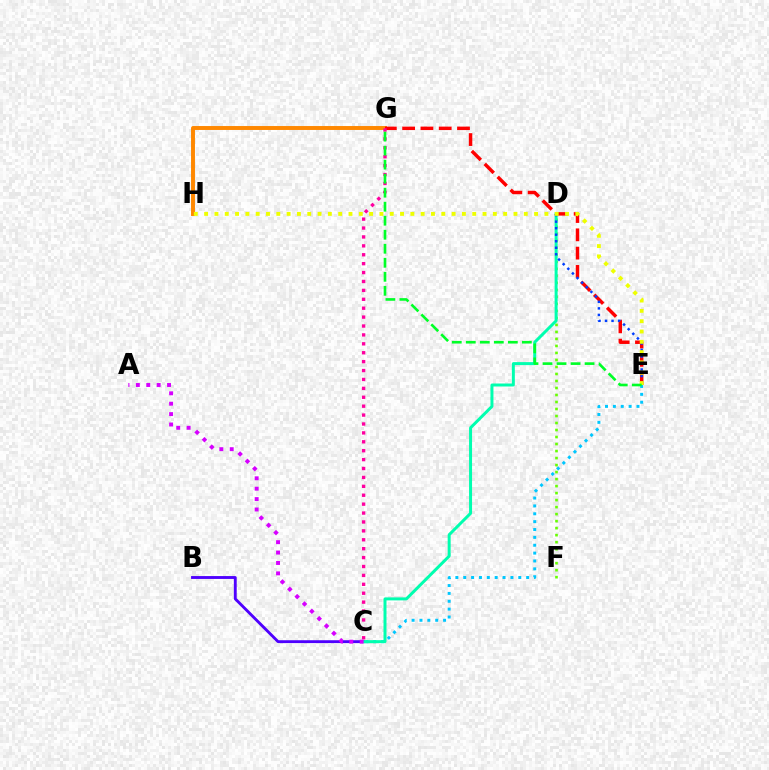{('D', 'F'): [{'color': '#66ff00', 'line_style': 'dotted', 'thickness': 1.9}], ('G', 'H'): [{'color': '#ff8800', 'line_style': 'solid', 'thickness': 2.83}], ('B', 'C'): [{'color': '#4f00ff', 'line_style': 'solid', 'thickness': 2.06}], ('C', 'E'): [{'color': '#00c7ff', 'line_style': 'dotted', 'thickness': 2.14}], ('C', 'D'): [{'color': '#00ffaf', 'line_style': 'solid', 'thickness': 2.15}], ('E', 'G'): [{'color': '#ff0000', 'line_style': 'dashed', 'thickness': 2.48}, {'color': '#00ff27', 'line_style': 'dashed', 'thickness': 1.9}], ('D', 'E'): [{'color': '#003fff', 'line_style': 'dotted', 'thickness': 1.77}], ('E', 'H'): [{'color': '#eeff00', 'line_style': 'dotted', 'thickness': 2.8}], ('C', 'G'): [{'color': '#ff00a0', 'line_style': 'dotted', 'thickness': 2.42}], ('A', 'C'): [{'color': '#d600ff', 'line_style': 'dotted', 'thickness': 2.82}]}